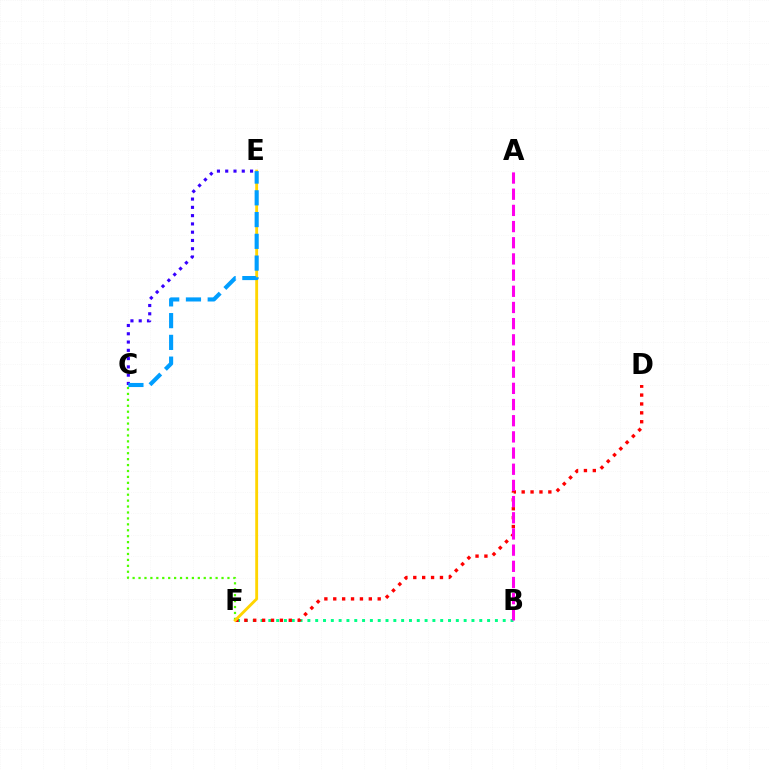{('B', 'F'): [{'color': '#00ff86', 'line_style': 'dotted', 'thickness': 2.12}], ('C', 'F'): [{'color': '#4fff00', 'line_style': 'dotted', 'thickness': 1.61}], ('D', 'F'): [{'color': '#ff0000', 'line_style': 'dotted', 'thickness': 2.42}], ('C', 'E'): [{'color': '#3700ff', 'line_style': 'dotted', 'thickness': 2.25}, {'color': '#009eff', 'line_style': 'dashed', 'thickness': 2.96}], ('A', 'B'): [{'color': '#ff00ed', 'line_style': 'dashed', 'thickness': 2.2}], ('E', 'F'): [{'color': '#ffd500', 'line_style': 'solid', 'thickness': 2.05}]}